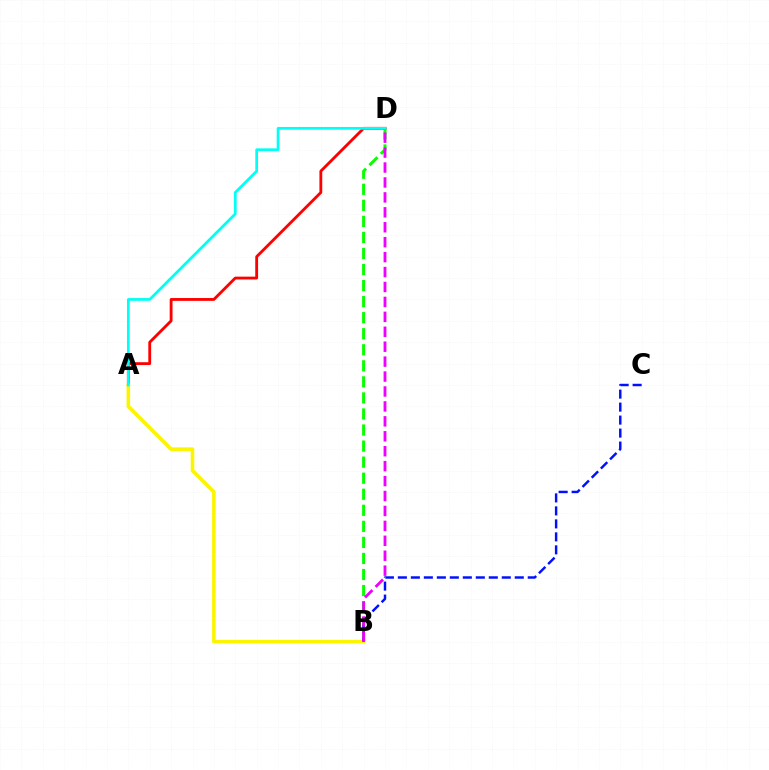{('B', 'D'): [{'color': '#08ff00', 'line_style': 'dashed', 'thickness': 2.18}, {'color': '#ee00ff', 'line_style': 'dashed', 'thickness': 2.03}], ('A', 'D'): [{'color': '#ff0000', 'line_style': 'solid', 'thickness': 2.04}, {'color': '#00fff6', 'line_style': 'solid', 'thickness': 1.97}], ('A', 'B'): [{'color': '#fcf500', 'line_style': 'solid', 'thickness': 2.59}], ('B', 'C'): [{'color': '#0010ff', 'line_style': 'dashed', 'thickness': 1.76}]}